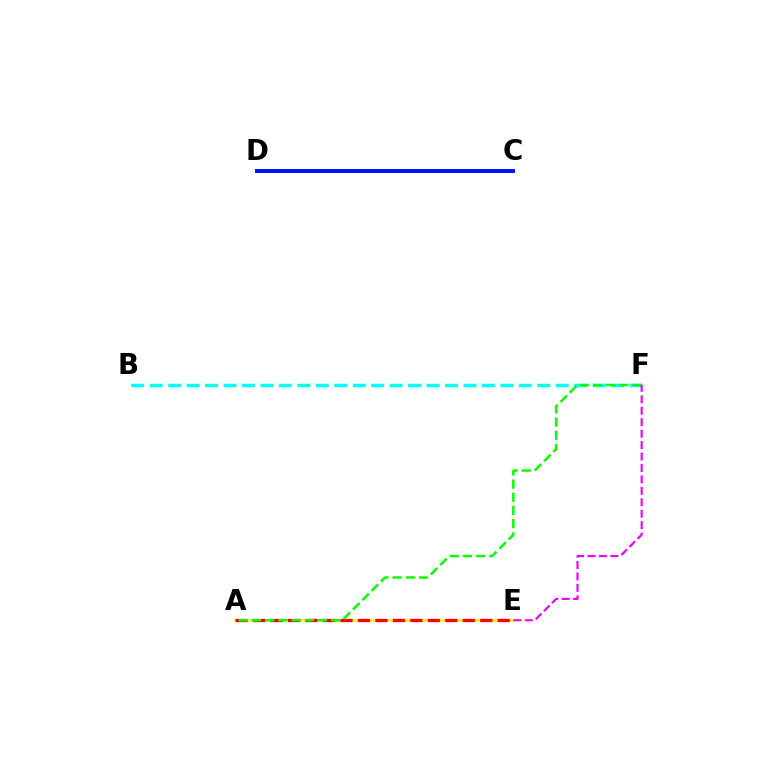{('A', 'E'): [{'color': '#fcf500', 'line_style': 'solid', 'thickness': 1.83}, {'color': '#ff0000', 'line_style': 'dashed', 'thickness': 2.37}], ('C', 'D'): [{'color': '#0010ff', 'line_style': 'solid', 'thickness': 2.84}], ('B', 'F'): [{'color': '#00fff6', 'line_style': 'dashed', 'thickness': 2.51}], ('A', 'F'): [{'color': '#08ff00', 'line_style': 'dashed', 'thickness': 1.79}], ('E', 'F'): [{'color': '#ee00ff', 'line_style': 'dashed', 'thickness': 1.55}]}